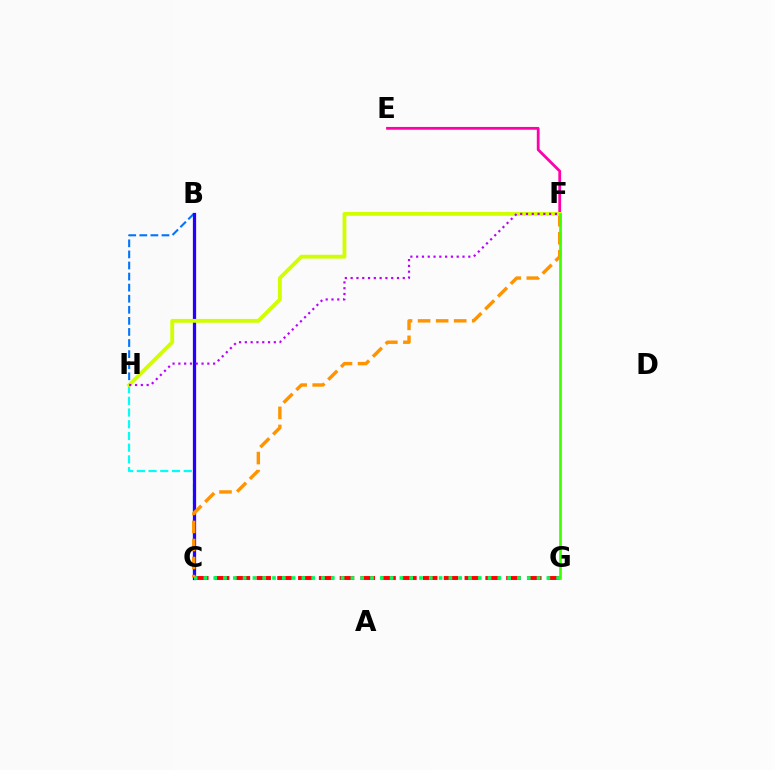{('C', 'H'): [{'color': '#00fff6', 'line_style': 'dashed', 'thickness': 1.59}], ('B', 'H'): [{'color': '#0074ff', 'line_style': 'dashed', 'thickness': 1.51}], ('E', 'F'): [{'color': '#ff00ac', 'line_style': 'solid', 'thickness': 2.0}], ('C', 'G'): [{'color': '#ff0000', 'line_style': 'dashed', 'thickness': 2.83}, {'color': '#00ff5c', 'line_style': 'dotted', 'thickness': 2.66}], ('B', 'C'): [{'color': '#2500ff', 'line_style': 'solid', 'thickness': 2.34}], ('C', 'F'): [{'color': '#ff9400', 'line_style': 'dashed', 'thickness': 2.45}], ('F', 'H'): [{'color': '#d1ff00', 'line_style': 'solid', 'thickness': 2.75}, {'color': '#b900ff', 'line_style': 'dotted', 'thickness': 1.57}], ('F', 'G'): [{'color': '#3dff00', 'line_style': 'solid', 'thickness': 1.92}]}